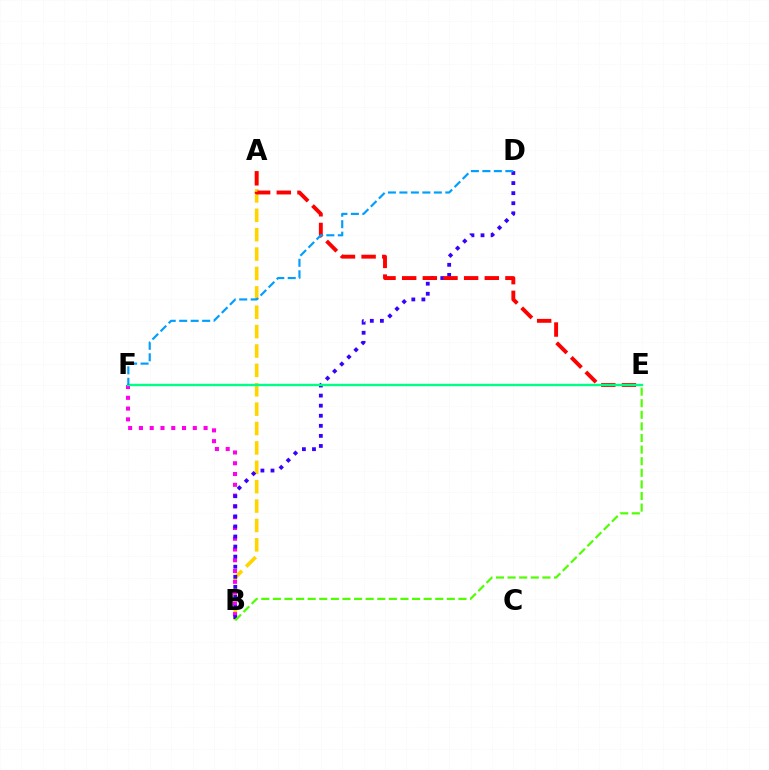{('A', 'B'): [{'color': '#ffd500', 'line_style': 'dashed', 'thickness': 2.63}], ('B', 'F'): [{'color': '#ff00ed', 'line_style': 'dotted', 'thickness': 2.93}], ('B', 'D'): [{'color': '#3700ff', 'line_style': 'dotted', 'thickness': 2.74}], ('A', 'E'): [{'color': '#ff0000', 'line_style': 'dashed', 'thickness': 2.81}], ('E', 'F'): [{'color': '#00ff86', 'line_style': 'solid', 'thickness': 1.71}], ('D', 'F'): [{'color': '#009eff', 'line_style': 'dashed', 'thickness': 1.56}], ('B', 'E'): [{'color': '#4fff00', 'line_style': 'dashed', 'thickness': 1.58}]}